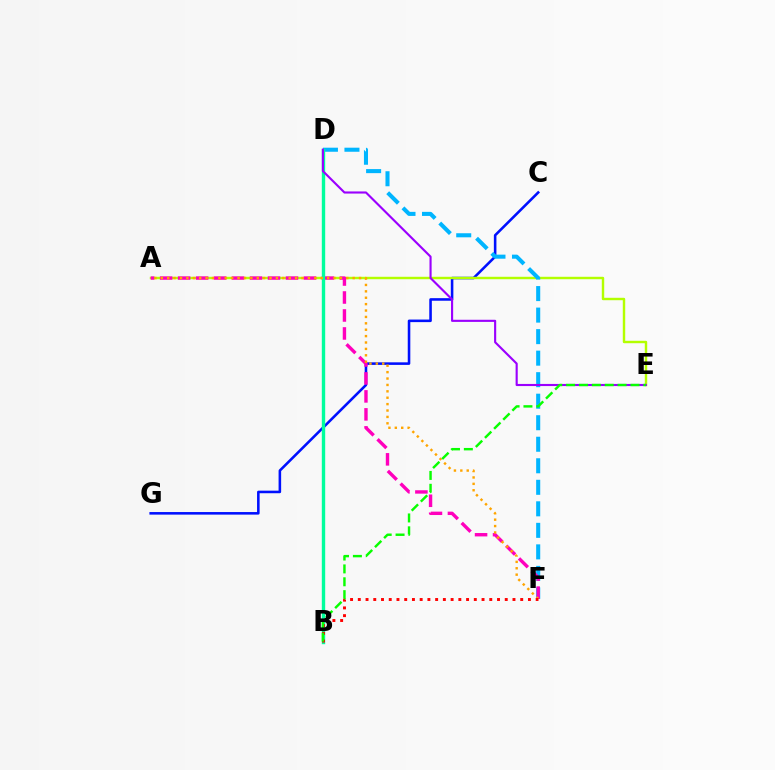{('C', 'G'): [{'color': '#0010ff', 'line_style': 'solid', 'thickness': 1.85}], ('A', 'E'): [{'color': '#b3ff00', 'line_style': 'solid', 'thickness': 1.75}], ('D', 'F'): [{'color': '#00b5ff', 'line_style': 'dashed', 'thickness': 2.92}], ('A', 'F'): [{'color': '#ff00bd', 'line_style': 'dashed', 'thickness': 2.44}, {'color': '#ffa500', 'line_style': 'dotted', 'thickness': 1.74}], ('B', 'D'): [{'color': '#00ff9d', 'line_style': 'solid', 'thickness': 2.44}], ('D', 'E'): [{'color': '#9b00ff', 'line_style': 'solid', 'thickness': 1.53}], ('B', 'F'): [{'color': '#ff0000', 'line_style': 'dotted', 'thickness': 2.1}], ('B', 'E'): [{'color': '#08ff00', 'line_style': 'dashed', 'thickness': 1.75}]}